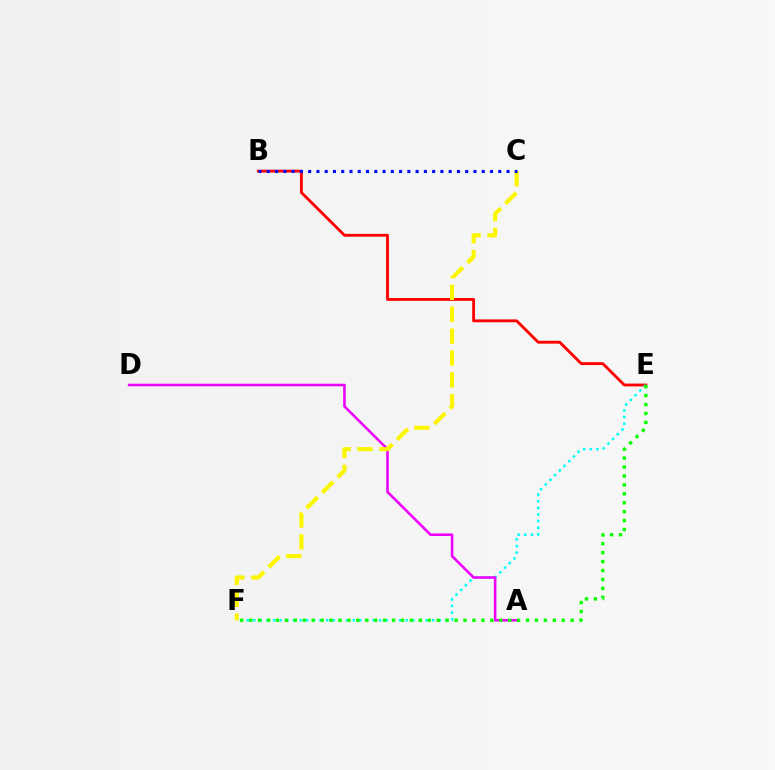{('B', 'E'): [{'color': '#ff0000', 'line_style': 'solid', 'thickness': 2.04}], ('E', 'F'): [{'color': '#00fff6', 'line_style': 'dotted', 'thickness': 1.8}, {'color': '#08ff00', 'line_style': 'dotted', 'thickness': 2.43}], ('A', 'D'): [{'color': '#ee00ff', 'line_style': 'solid', 'thickness': 1.85}], ('C', 'F'): [{'color': '#fcf500', 'line_style': 'dashed', 'thickness': 2.97}], ('B', 'C'): [{'color': '#0010ff', 'line_style': 'dotted', 'thickness': 2.25}]}